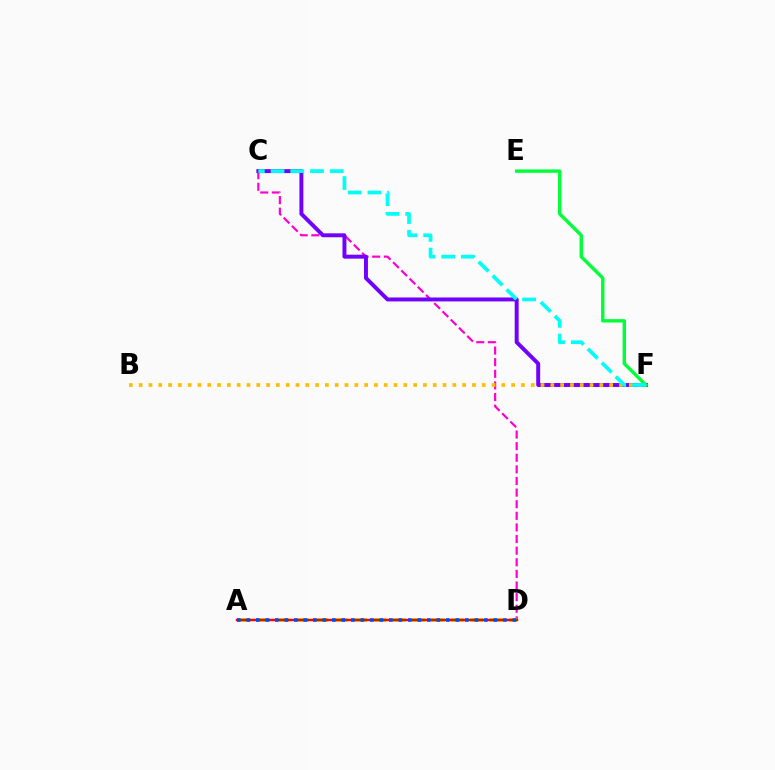{('C', 'D'): [{'color': '#ff00cf', 'line_style': 'dashed', 'thickness': 1.58}], ('A', 'D'): [{'color': '#84ff00', 'line_style': 'dashed', 'thickness': 2.64}, {'color': '#ff0000', 'line_style': 'solid', 'thickness': 1.75}, {'color': '#004bff', 'line_style': 'dotted', 'thickness': 2.58}], ('C', 'F'): [{'color': '#7200ff', 'line_style': 'solid', 'thickness': 2.84}, {'color': '#00fff6', 'line_style': 'dashed', 'thickness': 2.68}], ('B', 'F'): [{'color': '#ffbd00', 'line_style': 'dotted', 'thickness': 2.66}], ('E', 'F'): [{'color': '#00ff39', 'line_style': 'solid', 'thickness': 2.44}]}